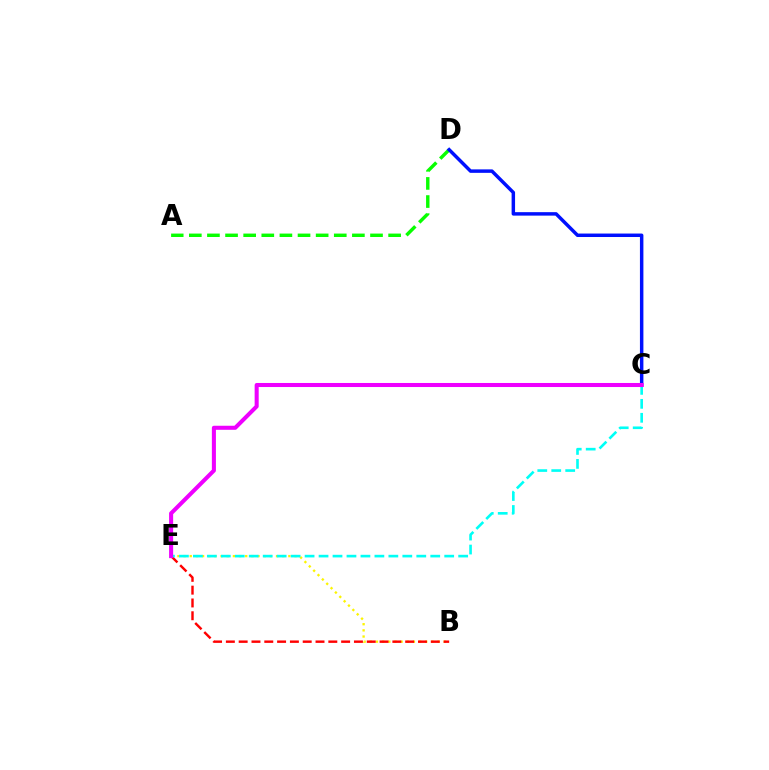{('B', 'E'): [{'color': '#fcf500', 'line_style': 'dotted', 'thickness': 1.67}, {'color': '#ff0000', 'line_style': 'dashed', 'thickness': 1.74}], ('A', 'D'): [{'color': '#08ff00', 'line_style': 'dashed', 'thickness': 2.46}], ('C', 'E'): [{'color': '#00fff6', 'line_style': 'dashed', 'thickness': 1.9}, {'color': '#ee00ff', 'line_style': 'solid', 'thickness': 2.91}], ('C', 'D'): [{'color': '#0010ff', 'line_style': 'solid', 'thickness': 2.5}]}